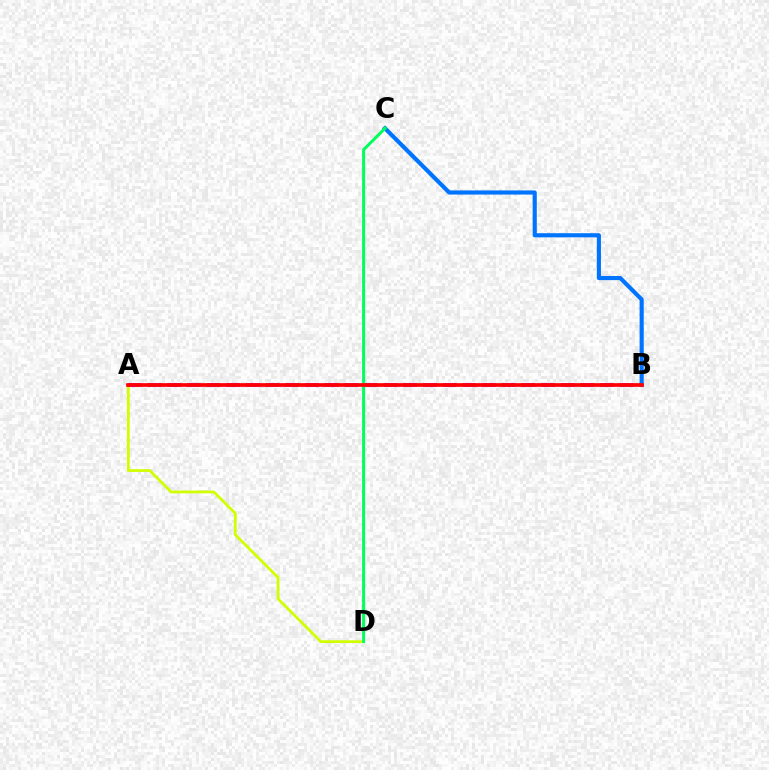{('A', 'D'): [{'color': '#d1ff00', 'line_style': 'solid', 'thickness': 1.99}], ('A', 'B'): [{'color': '#b900ff', 'line_style': 'dashed', 'thickness': 2.67}, {'color': '#ff0000', 'line_style': 'solid', 'thickness': 2.66}], ('B', 'C'): [{'color': '#0074ff', 'line_style': 'solid', 'thickness': 2.98}], ('C', 'D'): [{'color': '#00ff5c', 'line_style': 'solid', 'thickness': 2.17}]}